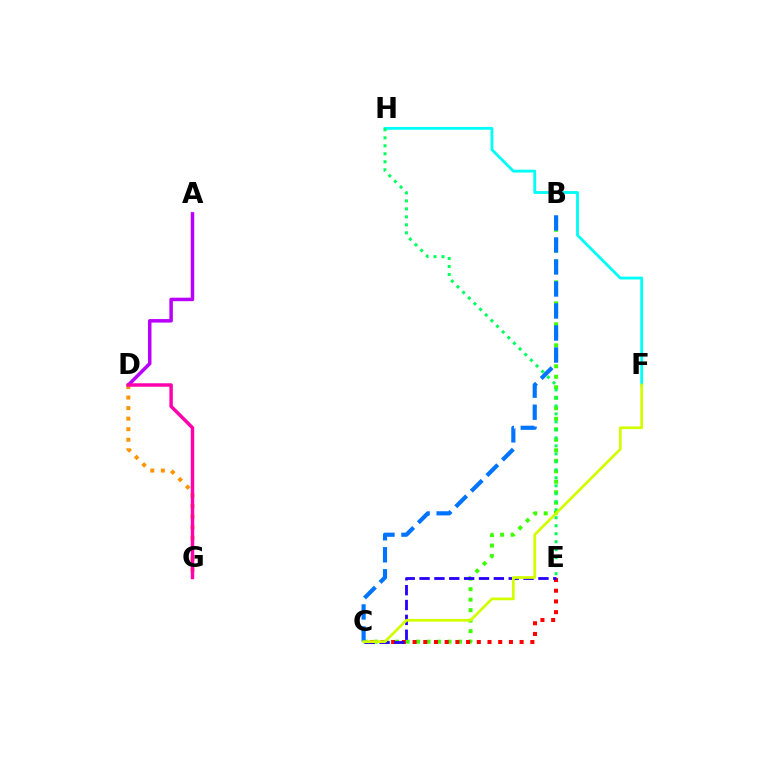{('A', 'D'): [{'color': '#b900ff', 'line_style': 'solid', 'thickness': 2.53}], ('B', 'C'): [{'color': '#3dff00', 'line_style': 'dotted', 'thickness': 2.85}, {'color': '#0074ff', 'line_style': 'dashed', 'thickness': 2.99}], ('C', 'E'): [{'color': '#ff0000', 'line_style': 'dotted', 'thickness': 2.91}, {'color': '#2500ff', 'line_style': 'dashed', 'thickness': 2.02}], ('F', 'H'): [{'color': '#00fff6', 'line_style': 'solid', 'thickness': 2.04}], ('D', 'G'): [{'color': '#ff9400', 'line_style': 'dotted', 'thickness': 2.87}, {'color': '#ff00ac', 'line_style': 'solid', 'thickness': 2.49}], ('E', 'H'): [{'color': '#00ff5c', 'line_style': 'dotted', 'thickness': 2.17}], ('C', 'F'): [{'color': '#d1ff00', 'line_style': 'solid', 'thickness': 1.96}]}